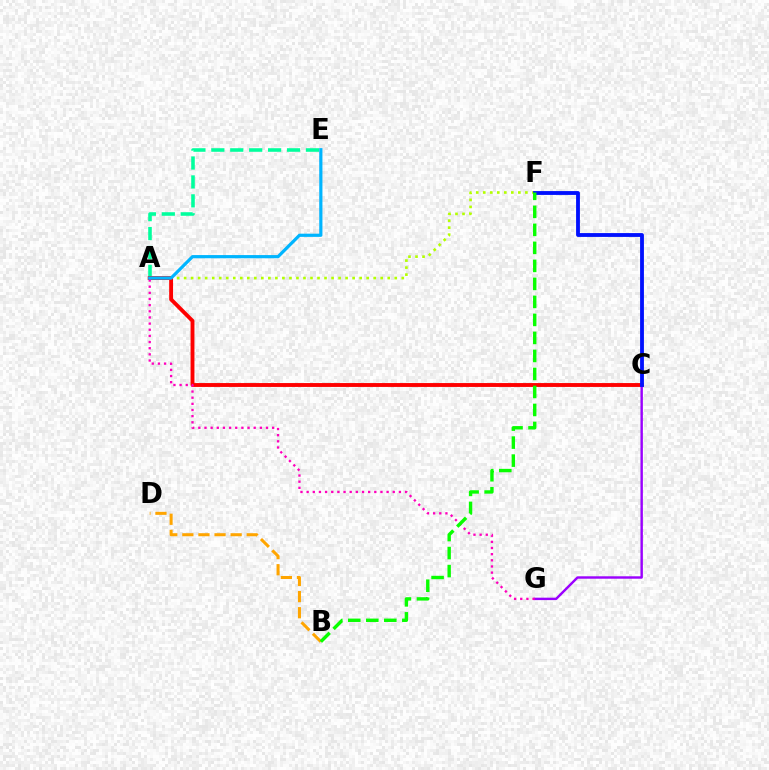{('A', 'F'): [{'color': '#b3ff00', 'line_style': 'dotted', 'thickness': 1.91}], ('A', 'E'): [{'color': '#00ff9d', 'line_style': 'dashed', 'thickness': 2.57}, {'color': '#00b5ff', 'line_style': 'solid', 'thickness': 2.3}], ('A', 'C'): [{'color': '#ff0000', 'line_style': 'solid', 'thickness': 2.79}], ('C', 'G'): [{'color': '#9b00ff', 'line_style': 'solid', 'thickness': 1.75}], ('A', 'G'): [{'color': '#ff00bd', 'line_style': 'dotted', 'thickness': 1.67}], ('B', 'D'): [{'color': '#ffa500', 'line_style': 'dashed', 'thickness': 2.19}], ('C', 'F'): [{'color': '#0010ff', 'line_style': 'solid', 'thickness': 2.76}], ('B', 'F'): [{'color': '#08ff00', 'line_style': 'dashed', 'thickness': 2.45}]}